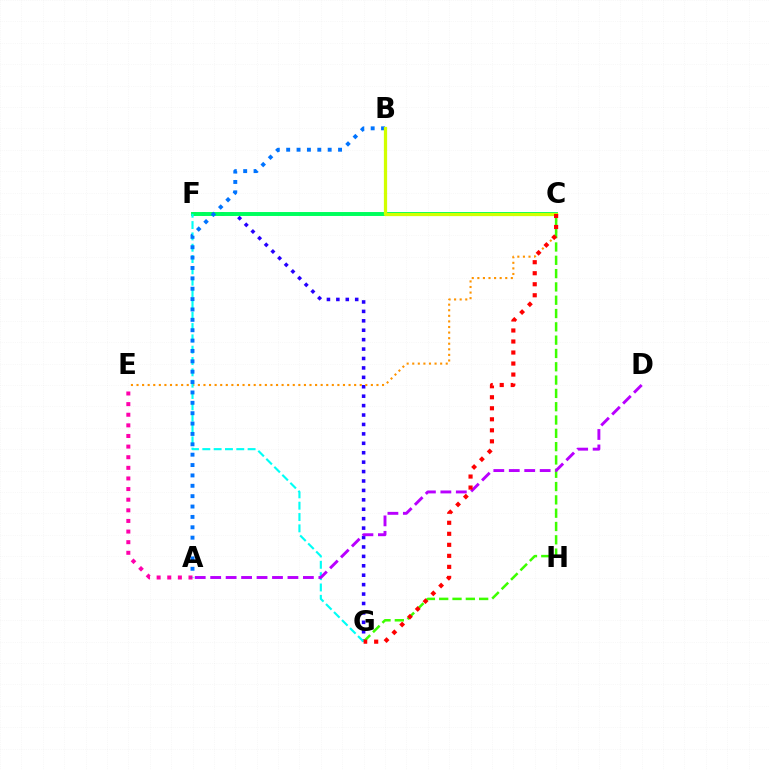{('F', 'G'): [{'color': '#2500ff', 'line_style': 'dotted', 'thickness': 2.56}, {'color': '#00fff6', 'line_style': 'dashed', 'thickness': 1.54}], ('A', 'E'): [{'color': '#ff00ac', 'line_style': 'dotted', 'thickness': 2.89}], ('C', 'E'): [{'color': '#ff9400', 'line_style': 'dotted', 'thickness': 1.52}], ('C', 'G'): [{'color': '#3dff00', 'line_style': 'dashed', 'thickness': 1.81}, {'color': '#ff0000', 'line_style': 'dotted', 'thickness': 2.99}], ('C', 'F'): [{'color': '#00ff5c', 'line_style': 'solid', 'thickness': 2.84}], ('A', 'B'): [{'color': '#0074ff', 'line_style': 'dotted', 'thickness': 2.82}], ('A', 'D'): [{'color': '#b900ff', 'line_style': 'dashed', 'thickness': 2.1}], ('B', 'C'): [{'color': '#d1ff00', 'line_style': 'solid', 'thickness': 2.33}]}